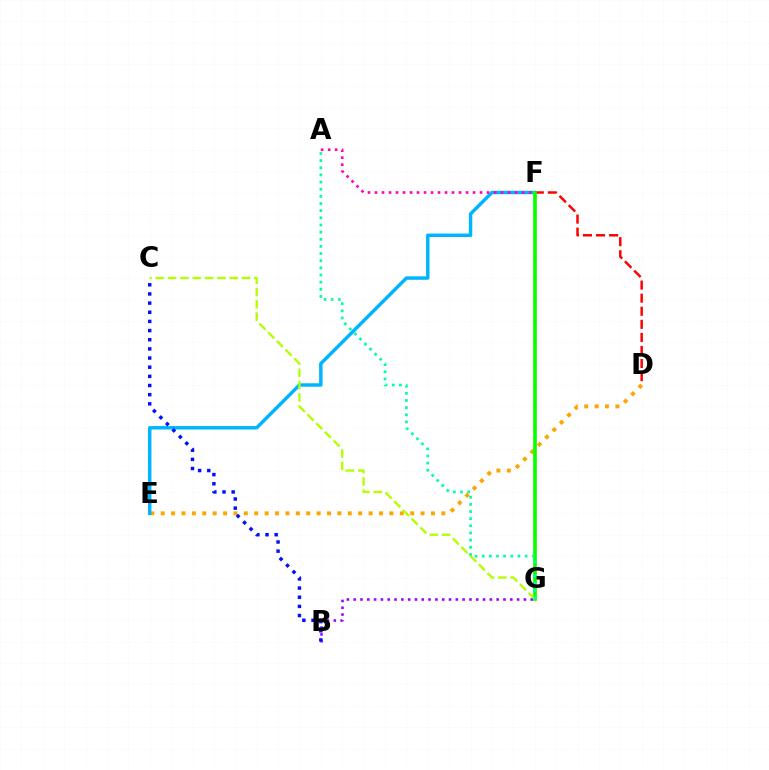{('B', 'G'): [{'color': '#9b00ff', 'line_style': 'dotted', 'thickness': 1.85}], ('D', 'E'): [{'color': '#ffa500', 'line_style': 'dotted', 'thickness': 2.82}], ('E', 'F'): [{'color': '#00b5ff', 'line_style': 'solid', 'thickness': 2.48}], ('D', 'F'): [{'color': '#ff0000', 'line_style': 'dashed', 'thickness': 1.78}], ('B', 'C'): [{'color': '#0010ff', 'line_style': 'dotted', 'thickness': 2.49}], ('F', 'G'): [{'color': '#08ff00', 'line_style': 'solid', 'thickness': 2.64}], ('A', 'F'): [{'color': '#ff00bd', 'line_style': 'dotted', 'thickness': 1.9}], ('C', 'G'): [{'color': '#b3ff00', 'line_style': 'dashed', 'thickness': 1.67}], ('A', 'G'): [{'color': '#00ff9d', 'line_style': 'dotted', 'thickness': 1.94}]}